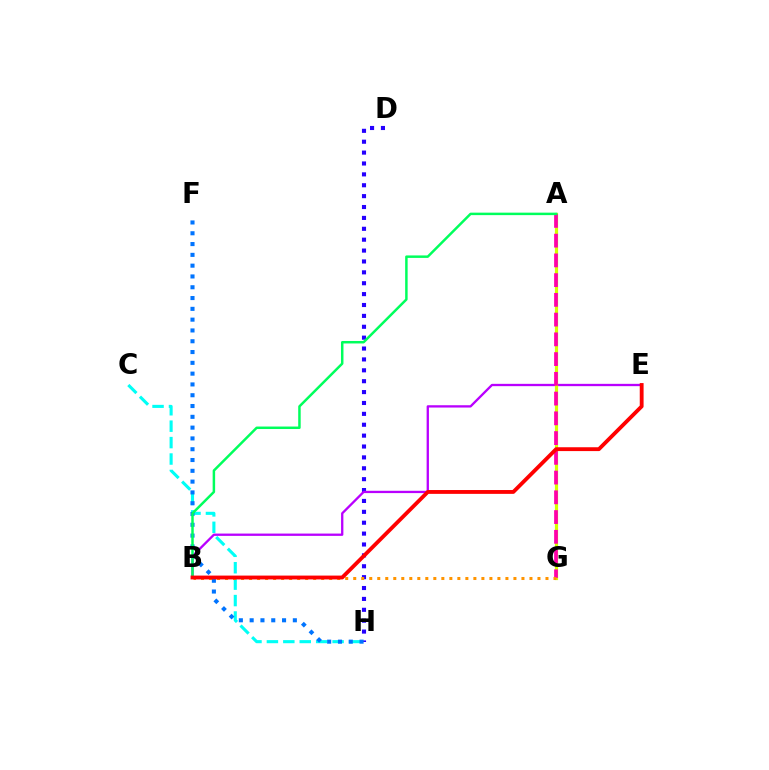{('C', 'H'): [{'color': '#00fff6', 'line_style': 'dashed', 'thickness': 2.23}], ('D', 'H'): [{'color': '#2500ff', 'line_style': 'dotted', 'thickness': 2.96}], ('A', 'G'): [{'color': '#3dff00', 'line_style': 'dashed', 'thickness': 1.94}, {'color': '#d1ff00', 'line_style': 'solid', 'thickness': 2.31}, {'color': '#ff00ac', 'line_style': 'dashed', 'thickness': 2.68}], ('F', 'H'): [{'color': '#0074ff', 'line_style': 'dotted', 'thickness': 2.93}], ('B', 'E'): [{'color': '#b900ff', 'line_style': 'solid', 'thickness': 1.66}, {'color': '#ff0000', 'line_style': 'solid', 'thickness': 2.76}], ('B', 'G'): [{'color': '#ff9400', 'line_style': 'dotted', 'thickness': 2.18}], ('A', 'B'): [{'color': '#00ff5c', 'line_style': 'solid', 'thickness': 1.79}]}